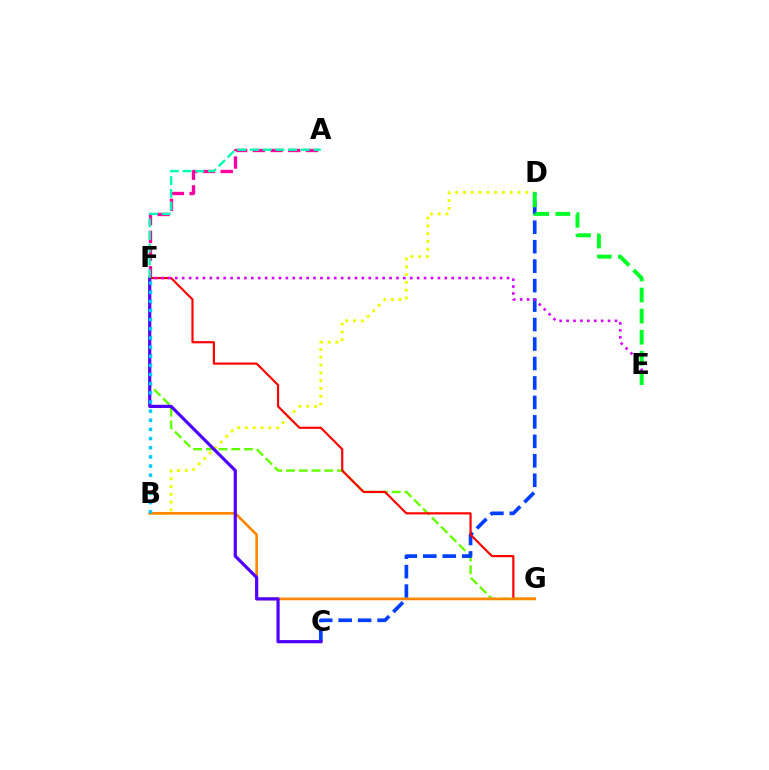{('B', 'D'): [{'color': '#eeff00', 'line_style': 'dotted', 'thickness': 2.12}], ('A', 'F'): [{'color': '#ff00a0', 'line_style': 'dashed', 'thickness': 2.41}, {'color': '#00ffaf', 'line_style': 'dashed', 'thickness': 1.73}], ('F', 'G'): [{'color': '#66ff00', 'line_style': 'dashed', 'thickness': 1.73}, {'color': '#ff0000', 'line_style': 'solid', 'thickness': 1.57}], ('C', 'D'): [{'color': '#003fff', 'line_style': 'dashed', 'thickness': 2.64}], ('E', 'F'): [{'color': '#d600ff', 'line_style': 'dotted', 'thickness': 1.88}], ('B', 'G'): [{'color': '#ff8800', 'line_style': 'solid', 'thickness': 1.92}], ('C', 'F'): [{'color': '#4f00ff', 'line_style': 'solid', 'thickness': 2.3}], ('B', 'F'): [{'color': '#00c7ff', 'line_style': 'dotted', 'thickness': 2.49}], ('D', 'E'): [{'color': '#00ff27', 'line_style': 'dashed', 'thickness': 2.86}]}